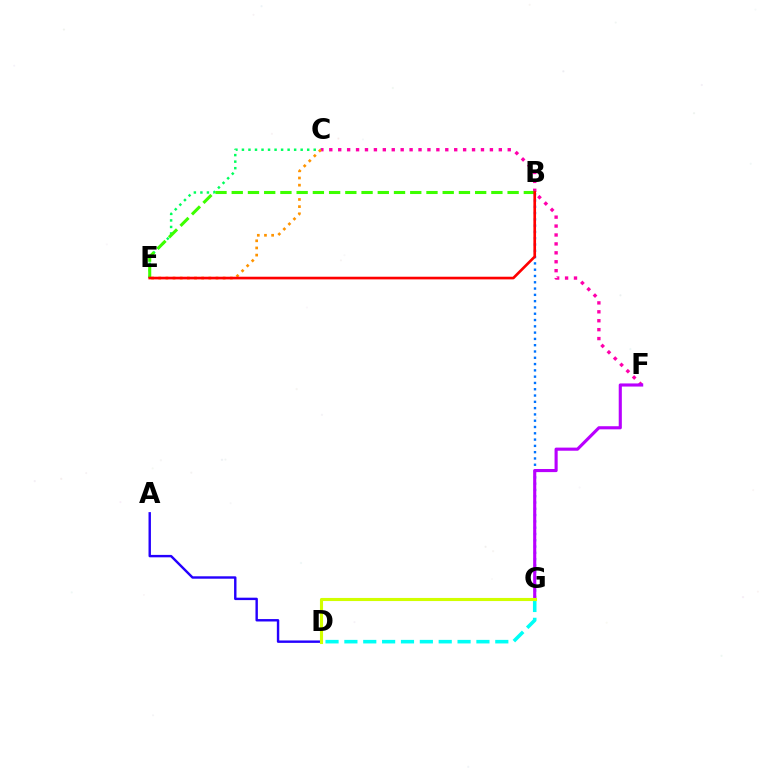{('B', 'G'): [{'color': '#0074ff', 'line_style': 'dotted', 'thickness': 1.71}], ('A', 'D'): [{'color': '#2500ff', 'line_style': 'solid', 'thickness': 1.74}], ('D', 'G'): [{'color': '#00fff6', 'line_style': 'dashed', 'thickness': 2.56}, {'color': '#d1ff00', 'line_style': 'solid', 'thickness': 2.24}], ('C', 'F'): [{'color': '#ff00ac', 'line_style': 'dotted', 'thickness': 2.42}], ('C', 'E'): [{'color': '#00ff5c', 'line_style': 'dotted', 'thickness': 1.77}, {'color': '#ff9400', 'line_style': 'dotted', 'thickness': 1.94}], ('F', 'G'): [{'color': '#b900ff', 'line_style': 'solid', 'thickness': 2.24}], ('B', 'E'): [{'color': '#3dff00', 'line_style': 'dashed', 'thickness': 2.2}, {'color': '#ff0000', 'line_style': 'solid', 'thickness': 1.91}]}